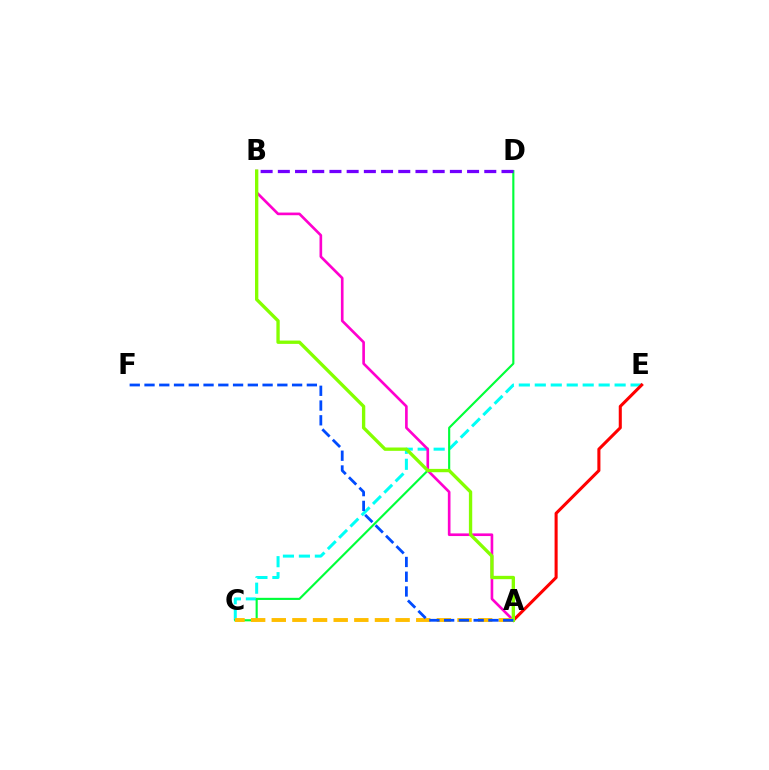{('C', 'E'): [{'color': '#00fff6', 'line_style': 'dashed', 'thickness': 2.17}], ('A', 'E'): [{'color': '#ff0000', 'line_style': 'solid', 'thickness': 2.21}], ('C', 'D'): [{'color': '#00ff39', 'line_style': 'solid', 'thickness': 1.54}], ('A', 'B'): [{'color': '#ff00cf', 'line_style': 'solid', 'thickness': 1.91}, {'color': '#84ff00', 'line_style': 'solid', 'thickness': 2.4}], ('B', 'D'): [{'color': '#7200ff', 'line_style': 'dashed', 'thickness': 2.34}], ('A', 'C'): [{'color': '#ffbd00', 'line_style': 'dashed', 'thickness': 2.8}], ('A', 'F'): [{'color': '#004bff', 'line_style': 'dashed', 'thickness': 2.0}]}